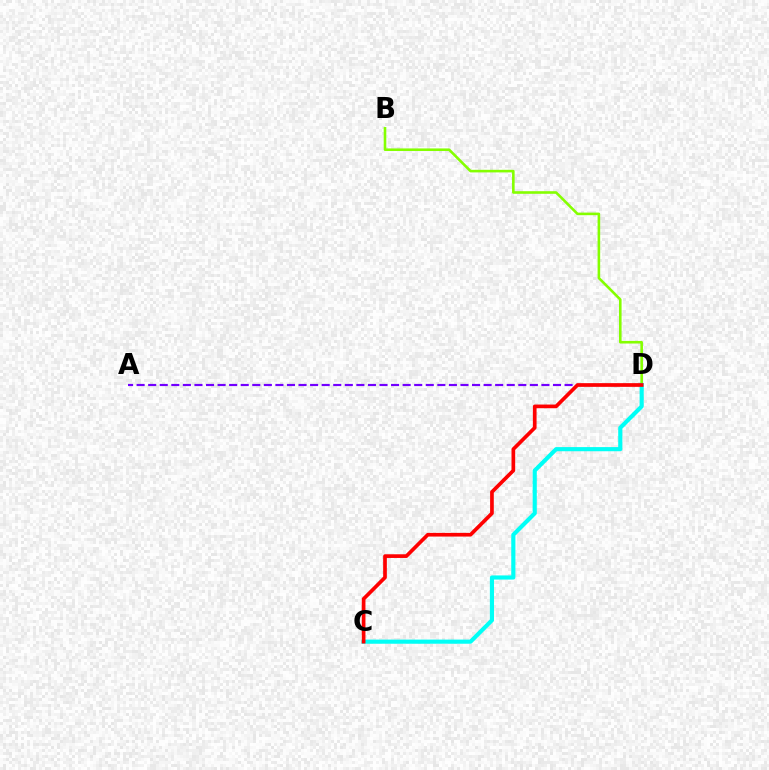{('A', 'D'): [{'color': '#7200ff', 'line_style': 'dashed', 'thickness': 1.57}], ('B', 'D'): [{'color': '#84ff00', 'line_style': 'solid', 'thickness': 1.87}], ('C', 'D'): [{'color': '#00fff6', 'line_style': 'solid', 'thickness': 2.98}, {'color': '#ff0000', 'line_style': 'solid', 'thickness': 2.65}]}